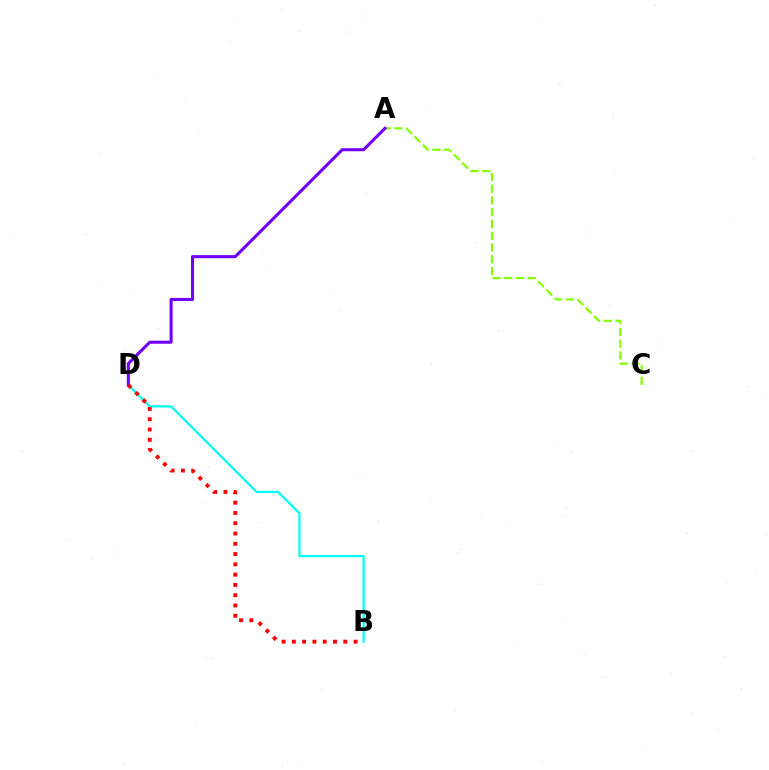{('A', 'C'): [{'color': '#84ff00', 'line_style': 'dashed', 'thickness': 1.59}], ('B', 'D'): [{'color': '#00fff6', 'line_style': 'solid', 'thickness': 1.62}, {'color': '#ff0000', 'line_style': 'dotted', 'thickness': 2.79}], ('A', 'D'): [{'color': '#7200ff', 'line_style': 'solid', 'thickness': 2.21}]}